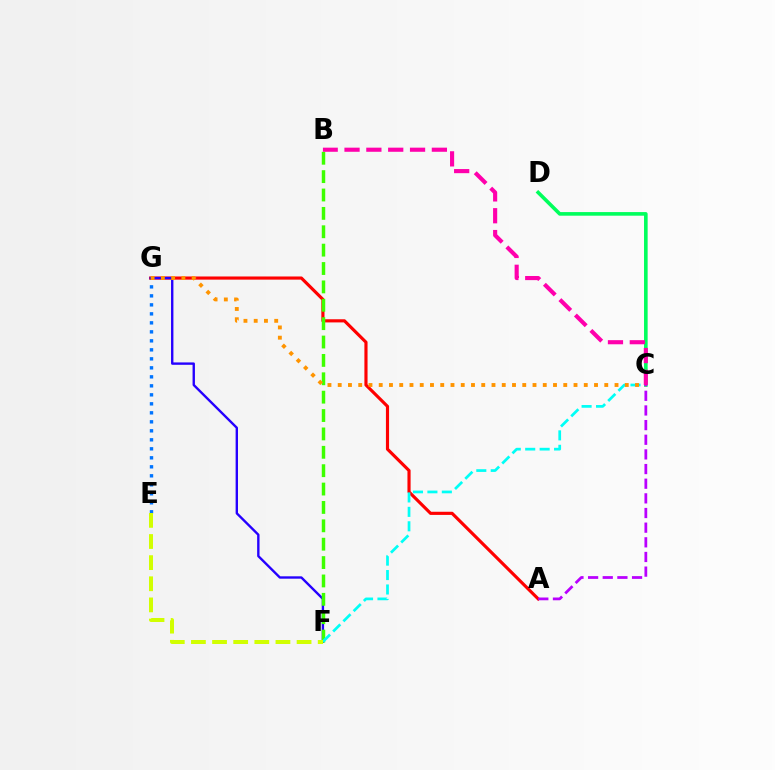{('E', 'G'): [{'color': '#0074ff', 'line_style': 'dotted', 'thickness': 2.44}], ('A', 'G'): [{'color': '#ff0000', 'line_style': 'solid', 'thickness': 2.27}], ('F', 'G'): [{'color': '#2500ff', 'line_style': 'solid', 'thickness': 1.71}], ('B', 'F'): [{'color': '#3dff00', 'line_style': 'dashed', 'thickness': 2.5}], ('C', 'D'): [{'color': '#00ff5c', 'line_style': 'solid', 'thickness': 2.6}], ('C', 'F'): [{'color': '#00fff6', 'line_style': 'dashed', 'thickness': 1.96}], ('C', 'G'): [{'color': '#ff9400', 'line_style': 'dotted', 'thickness': 2.79}], ('A', 'C'): [{'color': '#b900ff', 'line_style': 'dashed', 'thickness': 1.99}], ('E', 'F'): [{'color': '#d1ff00', 'line_style': 'dashed', 'thickness': 2.87}], ('B', 'C'): [{'color': '#ff00ac', 'line_style': 'dashed', 'thickness': 2.97}]}